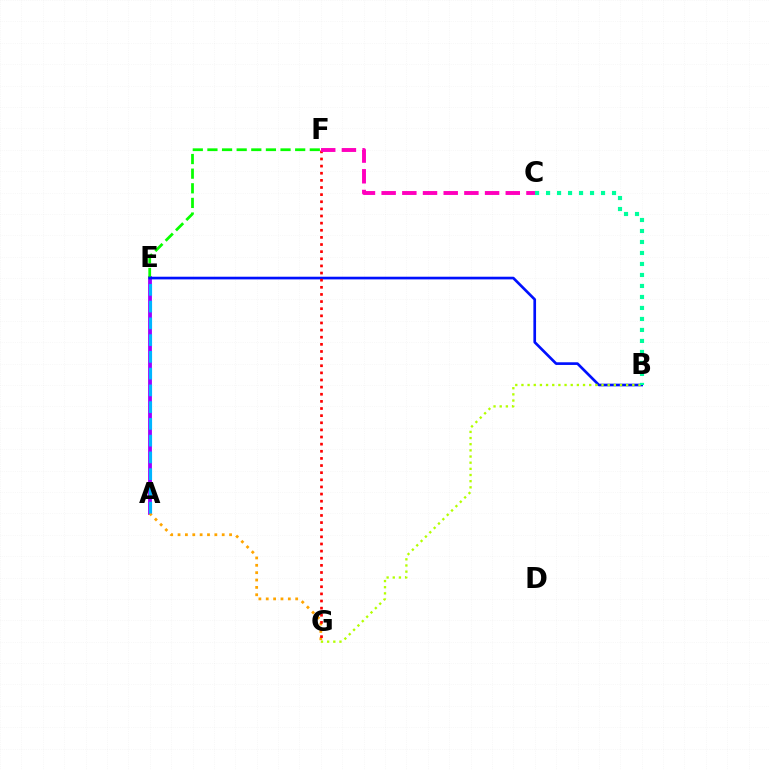{('A', 'E'): [{'color': '#9b00ff', 'line_style': 'solid', 'thickness': 2.75}, {'color': '#00b5ff', 'line_style': 'dashed', 'thickness': 2.28}], ('A', 'G'): [{'color': '#ffa500', 'line_style': 'dotted', 'thickness': 2.0}], ('E', 'F'): [{'color': '#08ff00', 'line_style': 'dashed', 'thickness': 1.99}], ('B', 'E'): [{'color': '#0010ff', 'line_style': 'solid', 'thickness': 1.92}], ('F', 'G'): [{'color': '#ff0000', 'line_style': 'dotted', 'thickness': 1.94}], ('C', 'F'): [{'color': '#ff00bd', 'line_style': 'dashed', 'thickness': 2.81}], ('B', 'G'): [{'color': '#b3ff00', 'line_style': 'dotted', 'thickness': 1.67}], ('B', 'C'): [{'color': '#00ff9d', 'line_style': 'dotted', 'thickness': 2.99}]}